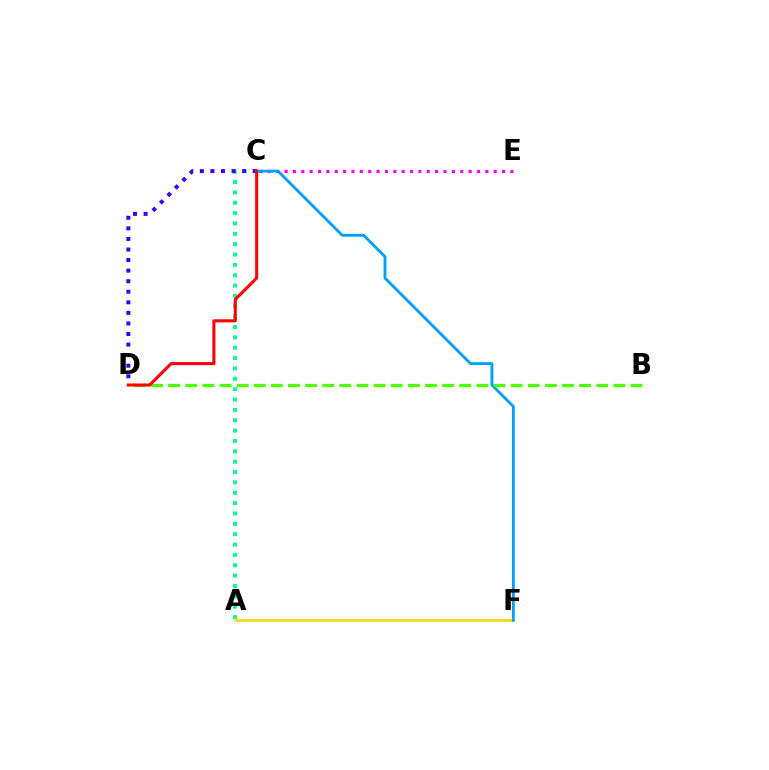{('A', 'C'): [{'color': '#00ff86', 'line_style': 'dotted', 'thickness': 2.81}], ('C', 'E'): [{'color': '#ff00ed', 'line_style': 'dotted', 'thickness': 2.27}], ('C', 'D'): [{'color': '#3700ff', 'line_style': 'dotted', 'thickness': 2.87}, {'color': '#ff0000', 'line_style': 'solid', 'thickness': 2.19}], ('A', 'F'): [{'color': '#ffd500', 'line_style': 'solid', 'thickness': 1.87}], ('C', 'F'): [{'color': '#009eff', 'line_style': 'solid', 'thickness': 2.04}], ('B', 'D'): [{'color': '#4fff00', 'line_style': 'dashed', 'thickness': 2.33}]}